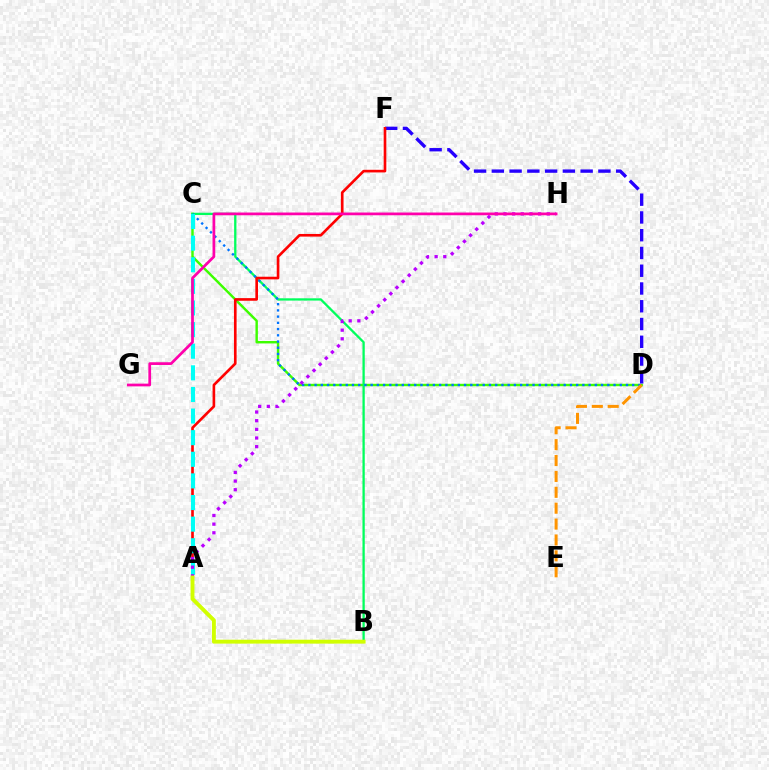{('C', 'D'): [{'color': '#3dff00', 'line_style': 'solid', 'thickness': 1.75}, {'color': '#0074ff', 'line_style': 'dotted', 'thickness': 1.69}], ('B', 'C'): [{'color': '#00ff5c', 'line_style': 'solid', 'thickness': 1.65}], ('D', 'F'): [{'color': '#2500ff', 'line_style': 'dashed', 'thickness': 2.41}], ('D', 'E'): [{'color': '#ff9400', 'line_style': 'dashed', 'thickness': 2.16}], ('A', 'F'): [{'color': '#ff0000', 'line_style': 'solid', 'thickness': 1.9}], ('A', 'C'): [{'color': '#00fff6', 'line_style': 'dashed', 'thickness': 2.94}], ('A', 'H'): [{'color': '#b900ff', 'line_style': 'dotted', 'thickness': 2.35}], ('A', 'B'): [{'color': '#d1ff00', 'line_style': 'solid', 'thickness': 2.81}], ('G', 'H'): [{'color': '#ff00ac', 'line_style': 'solid', 'thickness': 1.97}]}